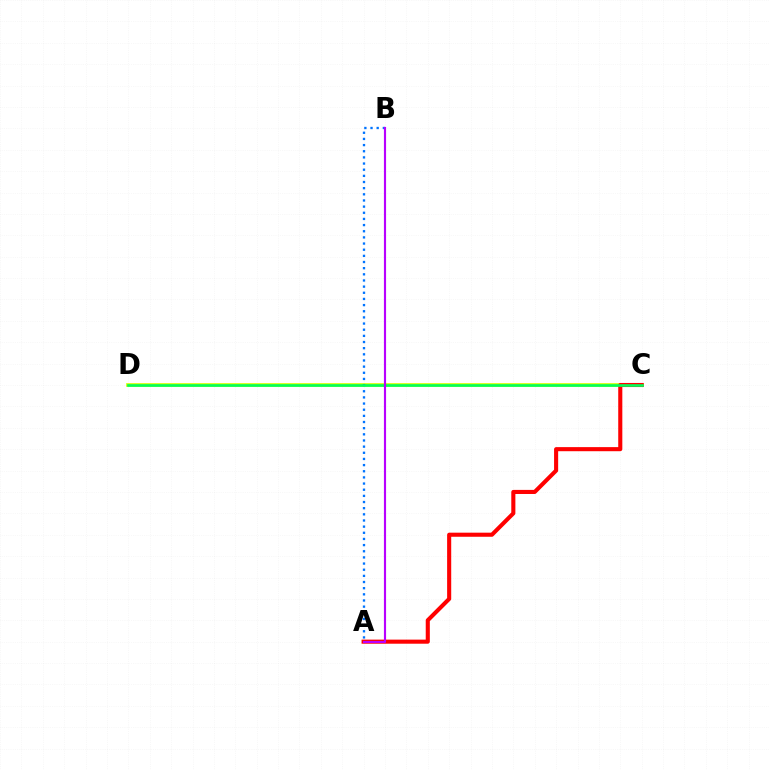{('C', 'D'): [{'color': '#d1ff00', 'line_style': 'solid', 'thickness': 2.66}, {'color': '#00ff5c', 'line_style': 'solid', 'thickness': 1.89}], ('A', 'B'): [{'color': '#0074ff', 'line_style': 'dotted', 'thickness': 1.67}, {'color': '#b900ff', 'line_style': 'solid', 'thickness': 1.55}], ('A', 'C'): [{'color': '#ff0000', 'line_style': 'solid', 'thickness': 2.94}]}